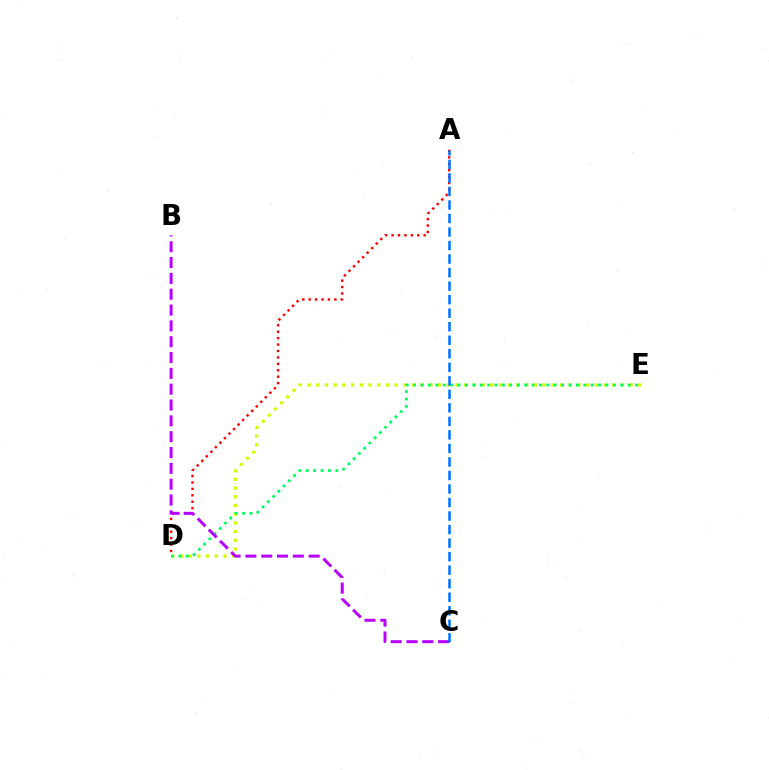{('D', 'E'): [{'color': '#d1ff00', 'line_style': 'dotted', 'thickness': 2.37}, {'color': '#00ff5c', 'line_style': 'dotted', 'thickness': 2.01}], ('A', 'D'): [{'color': '#ff0000', 'line_style': 'dotted', 'thickness': 1.74}], ('B', 'C'): [{'color': '#b900ff', 'line_style': 'dashed', 'thickness': 2.15}], ('A', 'C'): [{'color': '#0074ff', 'line_style': 'dashed', 'thickness': 1.84}]}